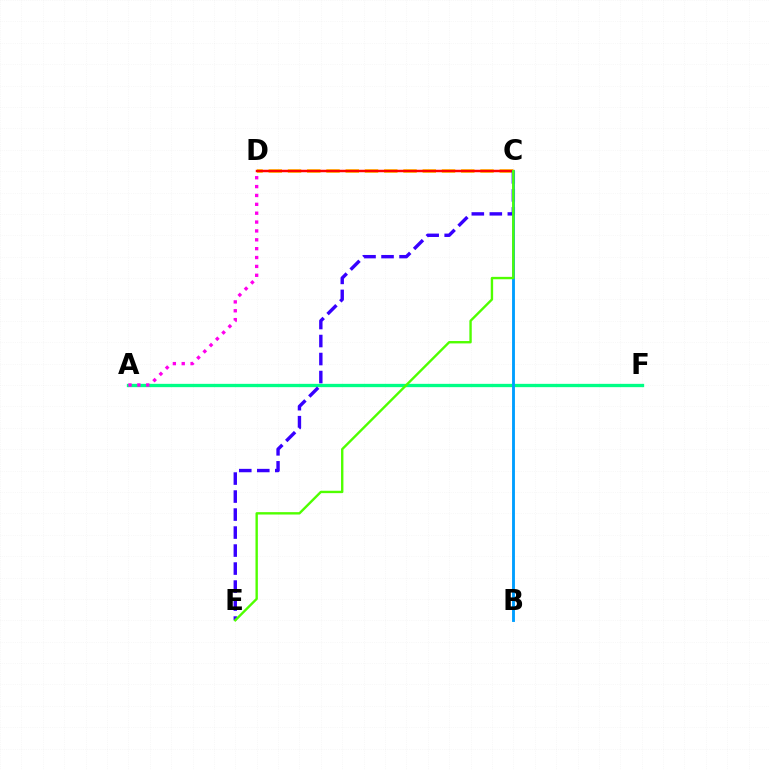{('A', 'F'): [{'color': '#00ff86', 'line_style': 'solid', 'thickness': 2.38}], ('C', 'D'): [{'color': '#ffd500', 'line_style': 'dashed', 'thickness': 2.62}, {'color': '#ff0000', 'line_style': 'solid', 'thickness': 1.78}], ('A', 'D'): [{'color': '#ff00ed', 'line_style': 'dotted', 'thickness': 2.41}], ('C', 'E'): [{'color': '#3700ff', 'line_style': 'dashed', 'thickness': 2.45}, {'color': '#4fff00', 'line_style': 'solid', 'thickness': 1.72}], ('B', 'C'): [{'color': '#009eff', 'line_style': 'solid', 'thickness': 2.07}]}